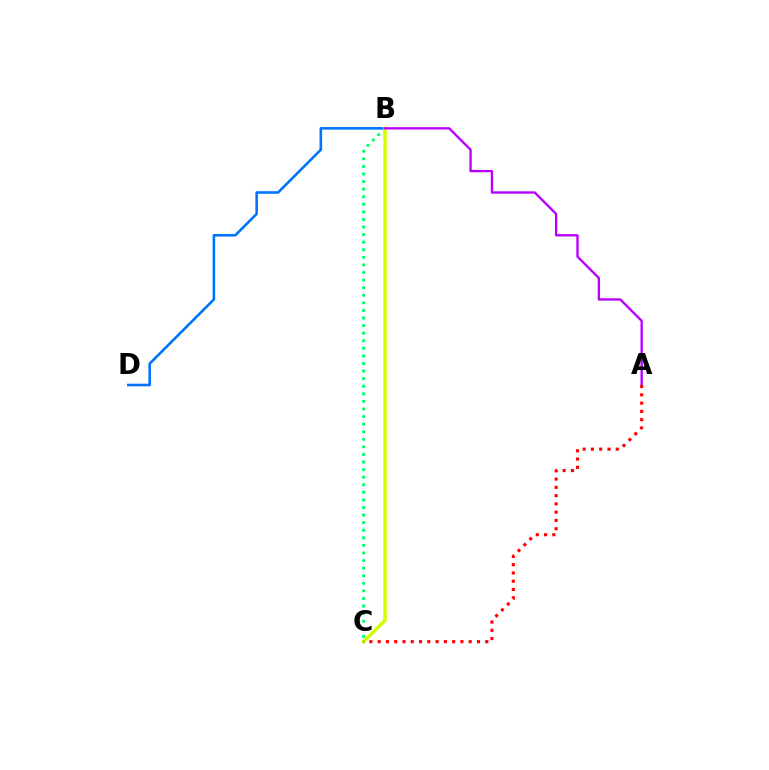{('B', 'C'): [{'color': '#00ff5c', 'line_style': 'dotted', 'thickness': 2.06}, {'color': '#d1ff00', 'line_style': 'solid', 'thickness': 2.53}], ('B', 'D'): [{'color': '#0074ff', 'line_style': 'solid', 'thickness': 1.88}], ('A', 'B'): [{'color': '#b900ff', 'line_style': 'solid', 'thickness': 1.69}], ('A', 'C'): [{'color': '#ff0000', 'line_style': 'dotted', 'thickness': 2.25}]}